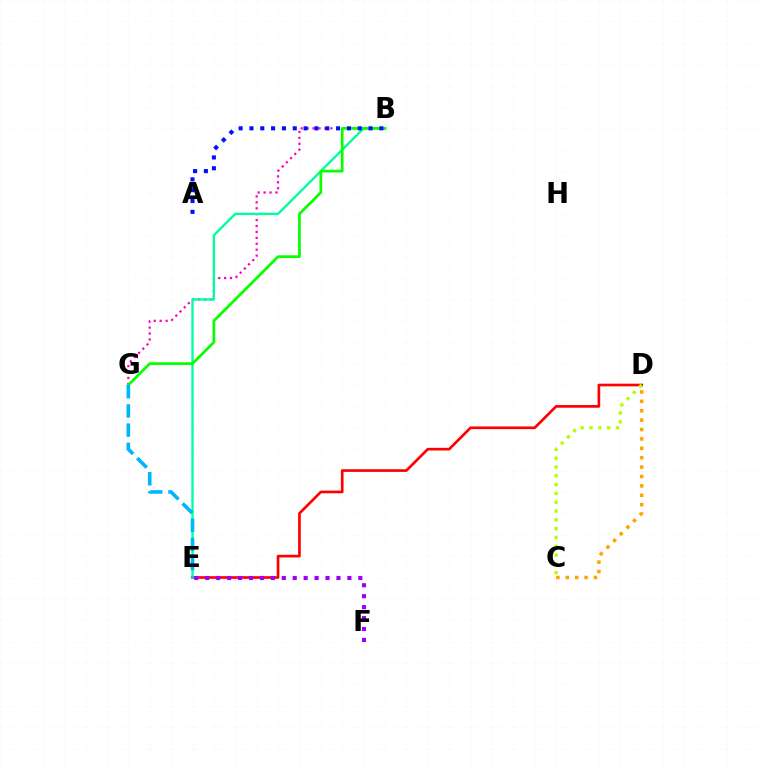{('B', 'G'): [{'color': '#ff00bd', 'line_style': 'dotted', 'thickness': 1.61}, {'color': '#08ff00', 'line_style': 'solid', 'thickness': 1.96}], ('D', 'E'): [{'color': '#ff0000', 'line_style': 'solid', 'thickness': 1.92}], ('C', 'D'): [{'color': '#b3ff00', 'line_style': 'dotted', 'thickness': 2.39}, {'color': '#ffa500', 'line_style': 'dotted', 'thickness': 2.55}], ('E', 'F'): [{'color': '#9b00ff', 'line_style': 'dotted', 'thickness': 2.97}], ('B', 'E'): [{'color': '#00ff9d', 'line_style': 'solid', 'thickness': 1.69}], ('A', 'B'): [{'color': '#0010ff', 'line_style': 'dotted', 'thickness': 2.94}], ('E', 'G'): [{'color': '#00b5ff', 'line_style': 'dashed', 'thickness': 2.61}]}